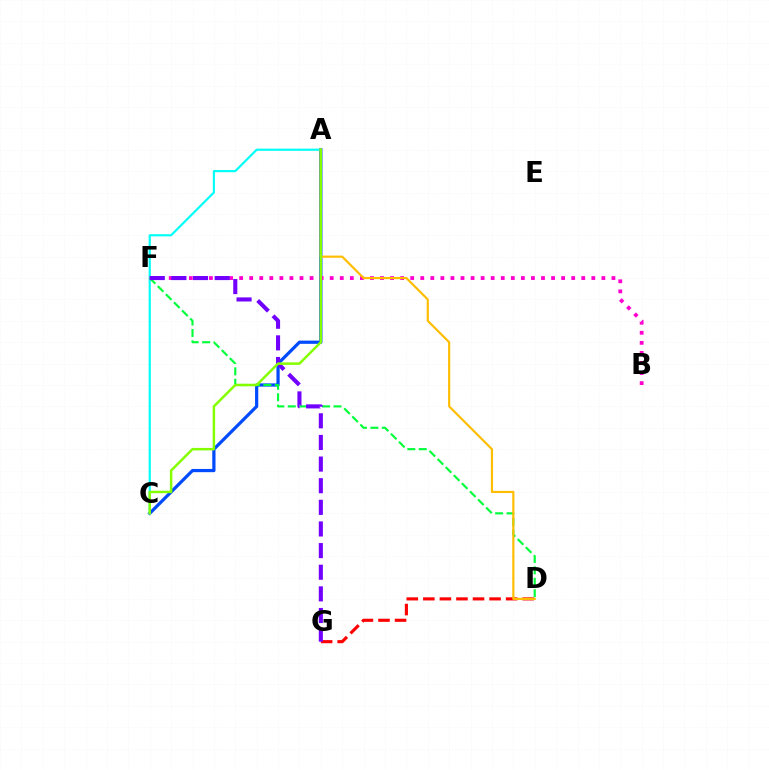{('D', 'G'): [{'color': '#ff0000', 'line_style': 'dashed', 'thickness': 2.25}], ('A', 'C'): [{'color': '#004bff', 'line_style': 'solid', 'thickness': 2.33}, {'color': '#00fff6', 'line_style': 'solid', 'thickness': 1.56}, {'color': '#84ff00', 'line_style': 'solid', 'thickness': 1.78}], ('D', 'F'): [{'color': '#00ff39', 'line_style': 'dashed', 'thickness': 1.55}], ('B', 'F'): [{'color': '#ff00cf', 'line_style': 'dotted', 'thickness': 2.73}], ('A', 'D'): [{'color': '#ffbd00', 'line_style': 'solid', 'thickness': 1.56}], ('F', 'G'): [{'color': '#7200ff', 'line_style': 'dashed', 'thickness': 2.94}]}